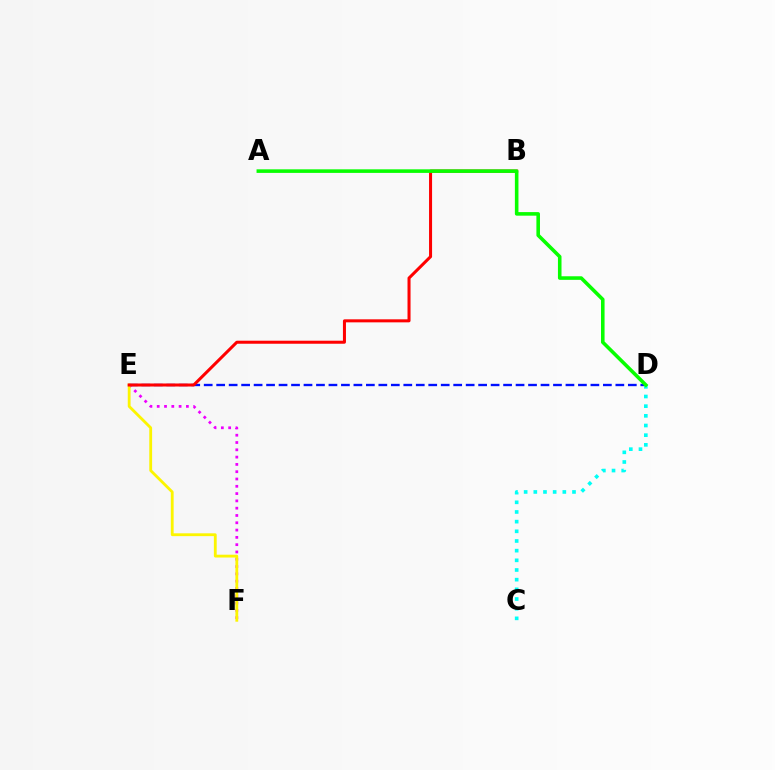{('D', 'E'): [{'color': '#0010ff', 'line_style': 'dashed', 'thickness': 1.69}], ('C', 'D'): [{'color': '#00fff6', 'line_style': 'dotted', 'thickness': 2.63}], ('E', 'F'): [{'color': '#ee00ff', 'line_style': 'dotted', 'thickness': 1.98}, {'color': '#fcf500', 'line_style': 'solid', 'thickness': 2.03}], ('B', 'E'): [{'color': '#ff0000', 'line_style': 'solid', 'thickness': 2.18}], ('A', 'D'): [{'color': '#08ff00', 'line_style': 'solid', 'thickness': 2.57}]}